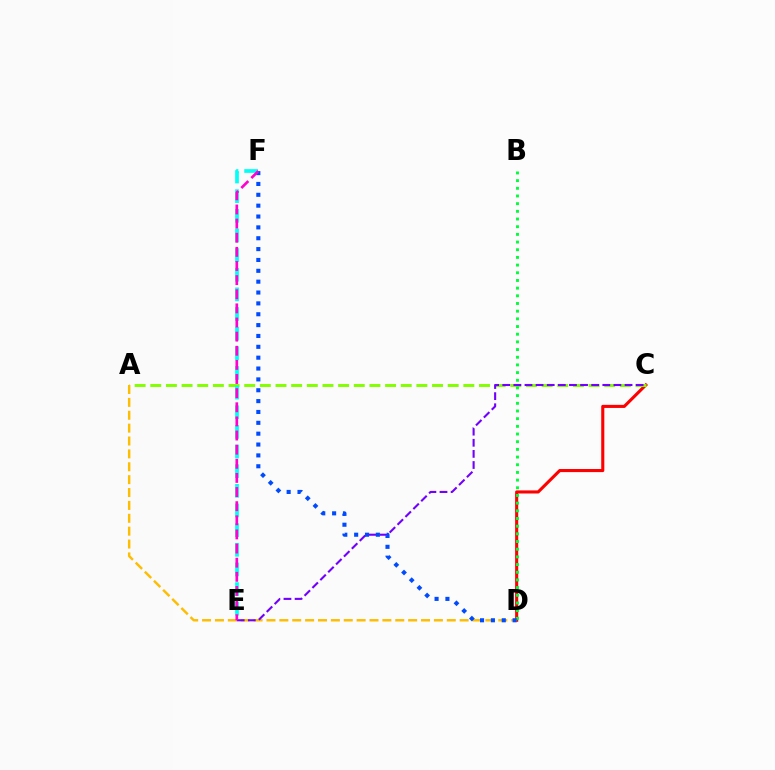{('C', 'D'): [{'color': '#ff0000', 'line_style': 'solid', 'thickness': 2.23}], ('A', 'C'): [{'color': '#84ff00', 'line_style': 'dashed', 'thickness': 2.13}], ('A', 'D'): [{'color': '#ffbd00', 'line_style': 'dashed', 'thickness': 1.75}], ('B', 'D'): [{'color': '#00ff39', 'line_style': 'dotted', 'thickness': 2.09}], ('C', 'E'): [{'color': '#7200ff', 'line_style': 'dashed', 'thickness': 1.51}], ('D', 'F'): [{'color': '#004bff', 'line_style': 'dotted', 'thickness': 2.95}], ('E', 'F'): [{'color': '#00fff6', 'line_style': 'dashed', 'thickness': 2.67}, {'color': '#ff00cf', 'line_style': 'dashed', 'thickness': 1.92}]}